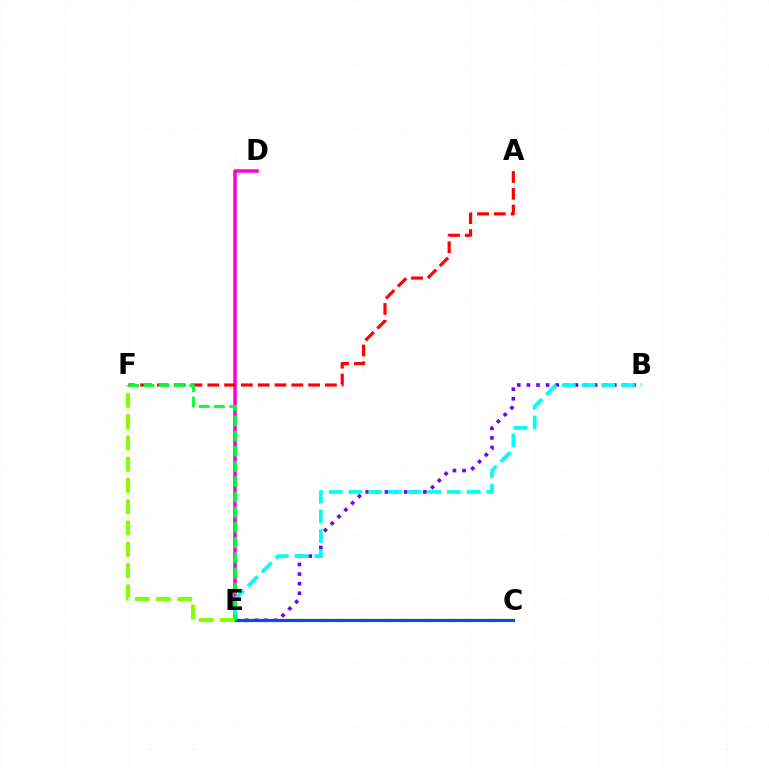{('D', 'E'): [{'color': '#ff00cf', 'line_style': 'solid', 'thickness': 2.53}], ('C', 'E'): [{'color': '#ffbd00', 'line_style': 'solid', 'thickness': 1.69}, {'color': '#004bff', 'line_style': 'solid', 'thickness': 2.24}], ('B', 'E'): [{'color': '#7200ff', 'line_style': 'dotted', 'thickness': 2.61}, {'color': '#00fff6', 'line_style': 'dashed', 'thickness': 2.67}], ('E', 'F'): [{'color': '#84ff00', 'line_style': 'dashed', 'thickness': 2.89}, {'color': '#00ff39', 'line_style': 'dashed', 'thickness': 2.07}], ('A', 'F'): [{'color': '#ff0000', 'line_style': 'dashed', 'thickness': 2.28}]}